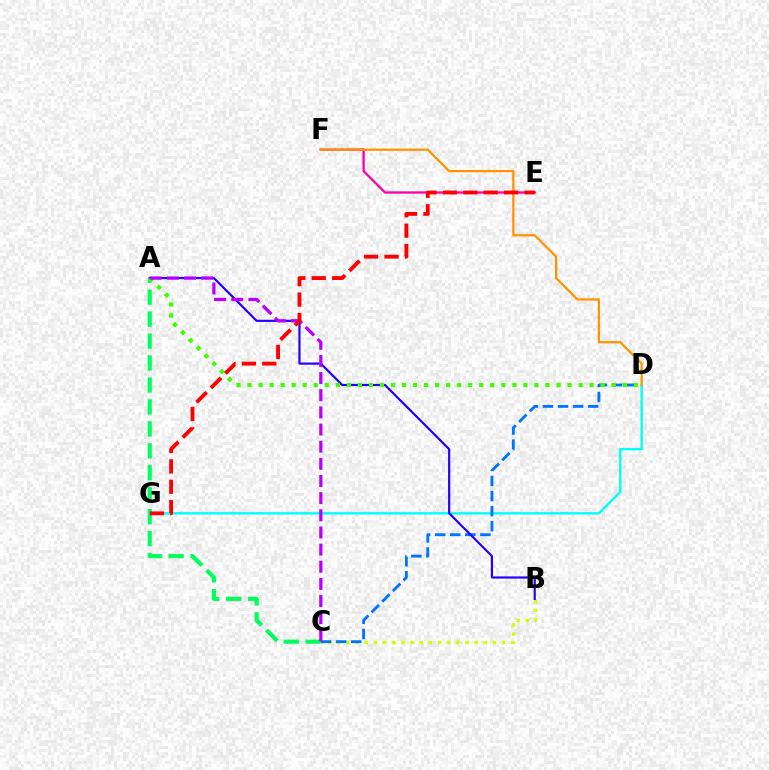{('B', 'C'): [{'color': '#d1ff00', 'line_style': 'dotted', 'thickness': 2.49}], ('A', 'C'): [{'color': '#00ff5c', 'line_style': 'dashed', 'thickness': 2.98}, {'color': '#b900ff', 'line_style': 'dashed', 'thickness': 2.33}], ('D', 'G'): [{'color': '#00fff6', 'line_style': 'solid', 'thickness': 1.71}], ('E', 'F'): [{'color': '#ff00ac', 'line_style': 'solid', 'thickness': 1.67}], ('C', 'D'): [{'color': '#0074ff', 'line_style': 'dashed', 'thickness': 2.05}], ('A', 'B'): [{'color': '#2500ff', 'line_style': 'solid', 'thickness': 1.57}], ('D', 'F'): [{'color': '#ff9400', 'line_style': 'solid', 'thickness': 1.64}], ('A', 'D'): [{'color': '#3dff00', 'line_style': 'dotted', 'thickness': 3.0}], ('E', 'G'): [{'color': '#ff0000', 'line_style': 'dashed', 'thickness': 2.77}]}